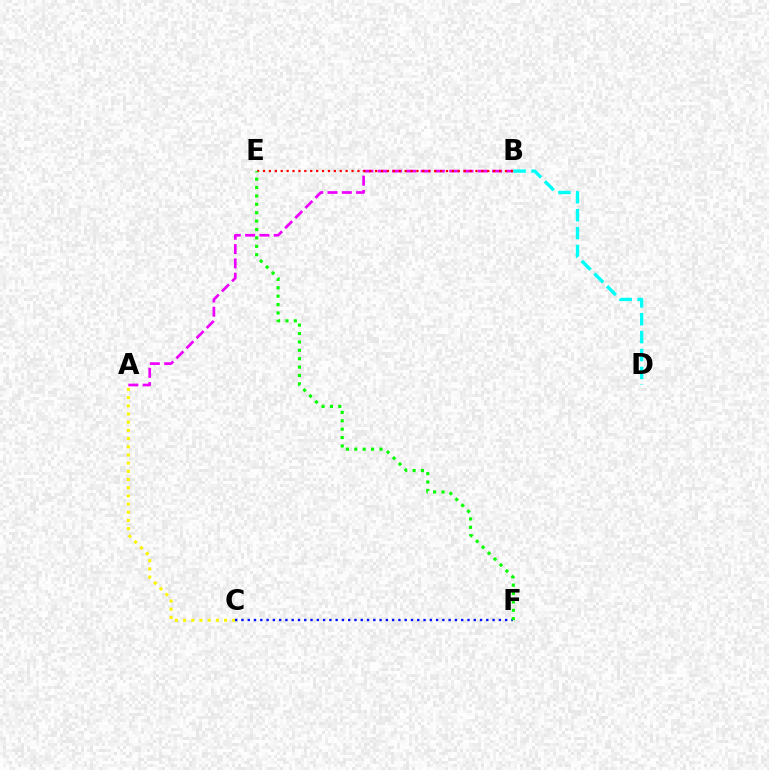{('A', 'B'): [{'color': '#ee00ff', 'line_style': 'dashed', 'thickness': 1.94}], ('B', 'D'): [{'color': '#00fff6', 'line_style': 'dashed', 'thickness': 2.43}], ('A', 'C'): [{'color': '#fcf500', 'line_style': 'dotted', 'thickness': 2.22}], ('C', 'F'): [{'color': '#0010ff', 'line_style': 'dotted', 'thickness': 1.71}], ('B', 'E'): [{'color': '#ff0000', 'line_style': 'dotted', 'thickness': 1.6}], ('E', 'F'): [{'color': '#08ff00', 'line_style': 'dotted', 'thickness': 2.28}]}